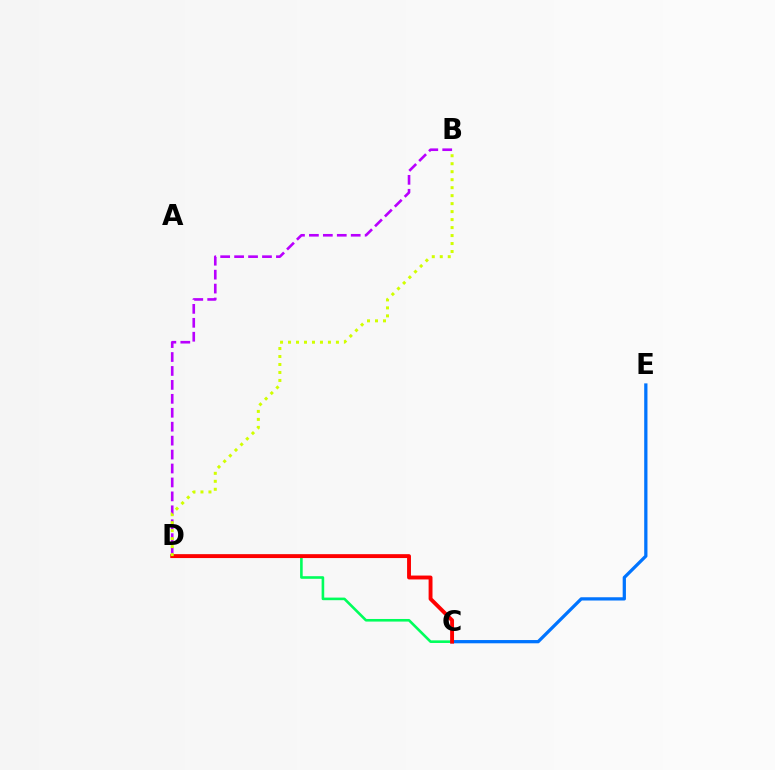{('C', 'E'): [{'color': '#0074ff', 'line_style': 'solid', 'thickness': 2.34}], ('C', 'D'): [{'color': '#00ff5c', 'line_style': 'solid', 'thickness': 1.88}, {'color': '#ff0000', 'line_style': 'solid', 'thickness': 2.8}], ('B', 'D'): [{'color': '#b900ff', 'line_style': 'dashed', 'thickness': 1.89}, {'color': '#d1ff00', 'line_style': 'dotted', 'thickness': 2.17}]}